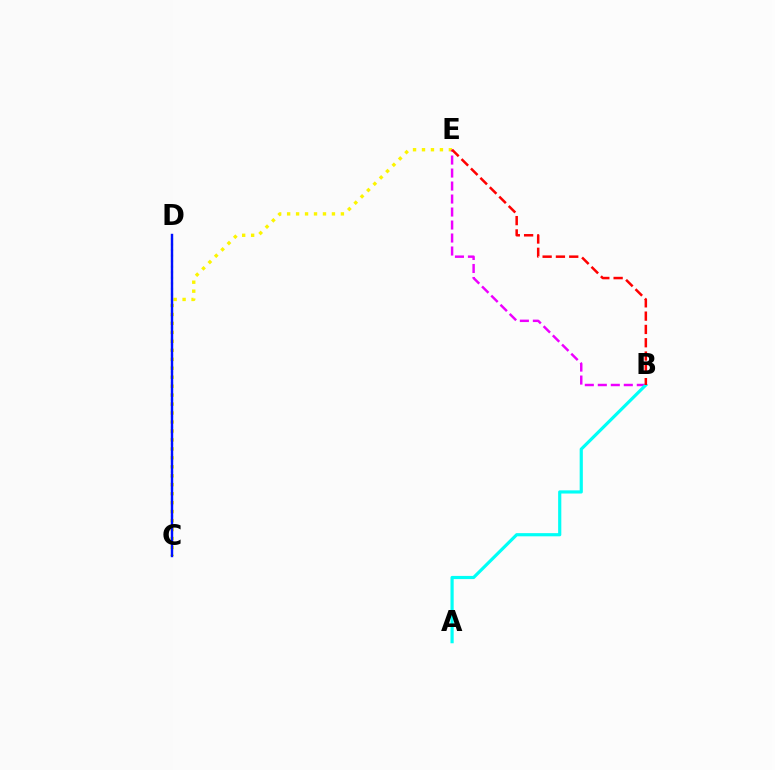{('C', 'E'): [{'color': '#fcf500', 'line_style': 'dotted', 'thickness': 2.44}], ('C', 'D'): [{'color': '#08ff00', 'line_style': 'dotted', 'thickness': 1.51}, {'color': '#0010ff', 'line_style': 'solid', 'thickness': 1.74}], ('B', 'E'): [{'color': '#ee00ff', 'line_style': 'dashed', 'thickness': 1.77}, {'color': '#ff0000', 'line_style': 'dashed', 'thickness': 1.81}], ('A', 'B'): [{'color': '#00fff6', 'line_style': 'solid', 'thickness': 2.29}]}